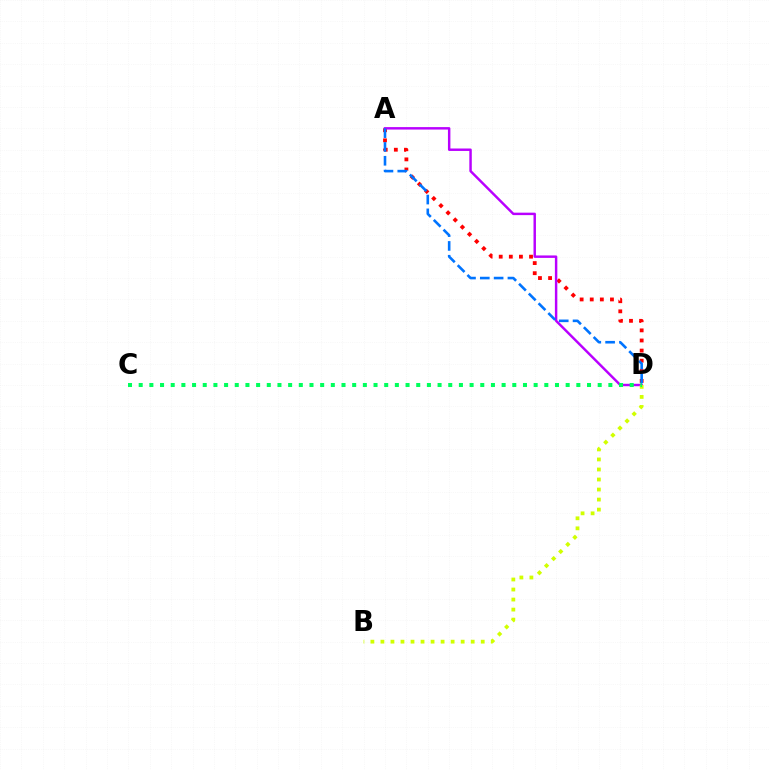{('A', 'D'): [{'color': '#ff0000', 'line_style': 'dotted', 'thickness': 2.75}, {'color': '#b900ff', 'line_style': 'solid', 'thickness': 1.77}, {'color': '#0074ff', 'line_style': 'dashed', 'thickness': 1.88}], ('B', 'D'): [{'color': '#d1ff00', 'line_style': 'dotted', 'thickness': 2.73}], ('C', 'D'): [{'color': '#00ff5c', 'line_style': 'dotted', 'thickness': 2.9}]}